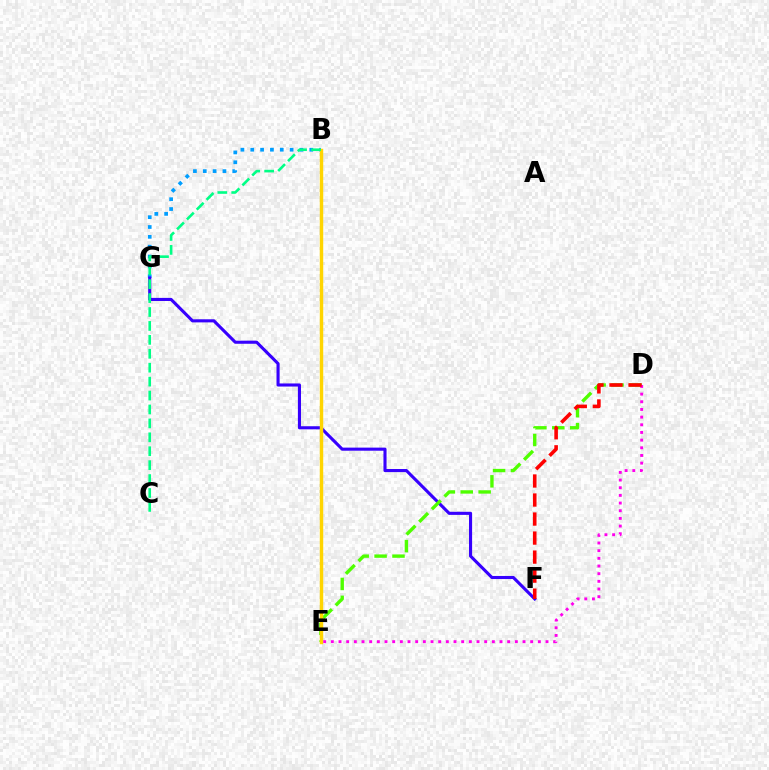{('B', 'G'): [{'color': '#009eff', 'line_style': 'dotted', 'thickness': 2.67}], ('F', 'G'): [{'color': '#3700ff', 'line_style': 'solid', 'thickness': 2.23}], ('D', 'E'): [{'color': '#4fff00', 'line_style': 'dashed', 'thickness': 2.43}, {'color': '#ff00ed', 'line_style': 'dotted', 'thickness': 2.08}], ('B', 'E'): [{'color': '#ffd500', 'line_style': 'solid', 'thickness': 2.47}], ('B', 'C'): [{'color': '#00ff86', 'line_style': 'dashed', 'thickness': 1.89}], ('D', 'F'): [{'color': '#ff0000', 'line_style': 'dashed', 'thickness': 2.58}]}